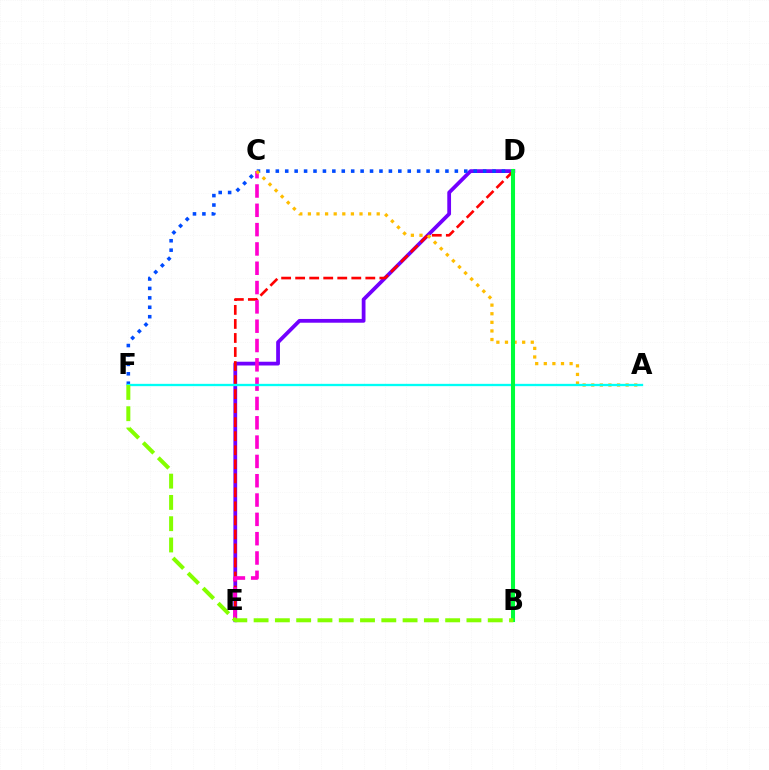{('D', 'E'): [{'color': '#7200ff', 'line_style': 'solid', 'thickness': 2.71}, {'color': '#ff0000', 'line_style': 'dashed', 'thickness': 1.91}], ('D', 'F'): [{'color': '#004bff', 'line_style': 'dotted', 'thickness': 2.56}], ('C', 'E'): [{'color': '#ff00cf', 'line_style': 'dashed', 'thickness': 2.62}], ('A', 'C'): [{'color': '#ffbd00', 'line_style': 'dotted', 'thickness': 2.34}], ('A', 'F'): [{'color': '#00fff6', 'line_style': 'solid', 'thickness': 1.67}], ('B', 'D'): [{'color': '#00ff39', 'line_style': 'solid', 'thickness': 2.93}], ('B', 'F'): [{'color': '#84ff00', 'line_style': 'dashed', 'thickness': 2.89}]}